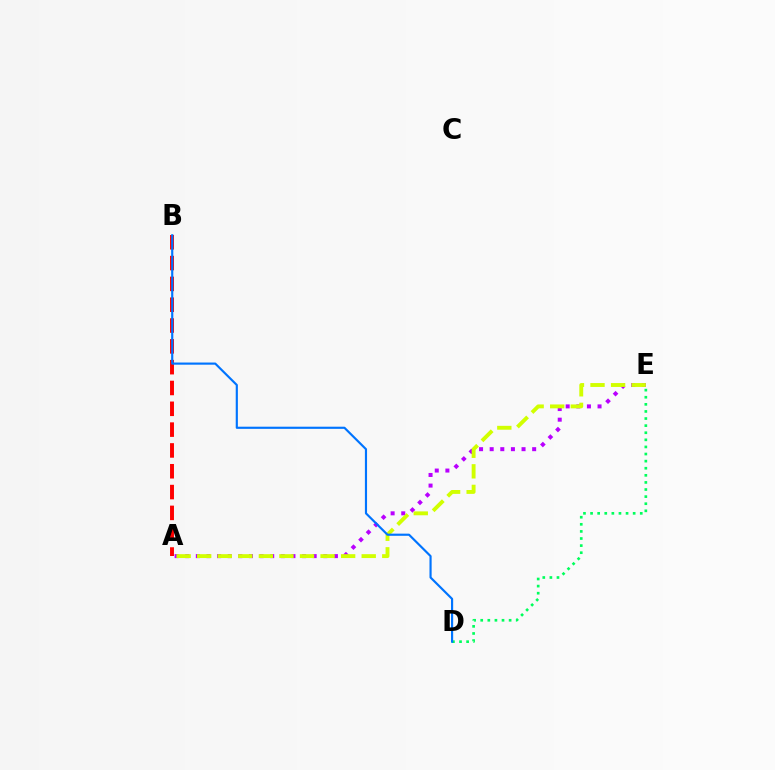{('A', 'E'): [{'color': '#b900ff', 'line_style': 'dotted', 'thickness': 2.89}, {'color': '#d1ff00', 'line_style': 'dashed', 'thickness': 2.79}], ('A', 'B'): [{'color': '#ff0000', 'line_style': 'dashed', 'thickness': 2.83}], ('D', 'E'): [{'color': '#00ff5c', 'line_style': 'dotted', 'thickness': 1.93}], ('B', 'D'): [{'color': '#0074ff', 'line_style': 'solid', 'thickness': 1.55}]}